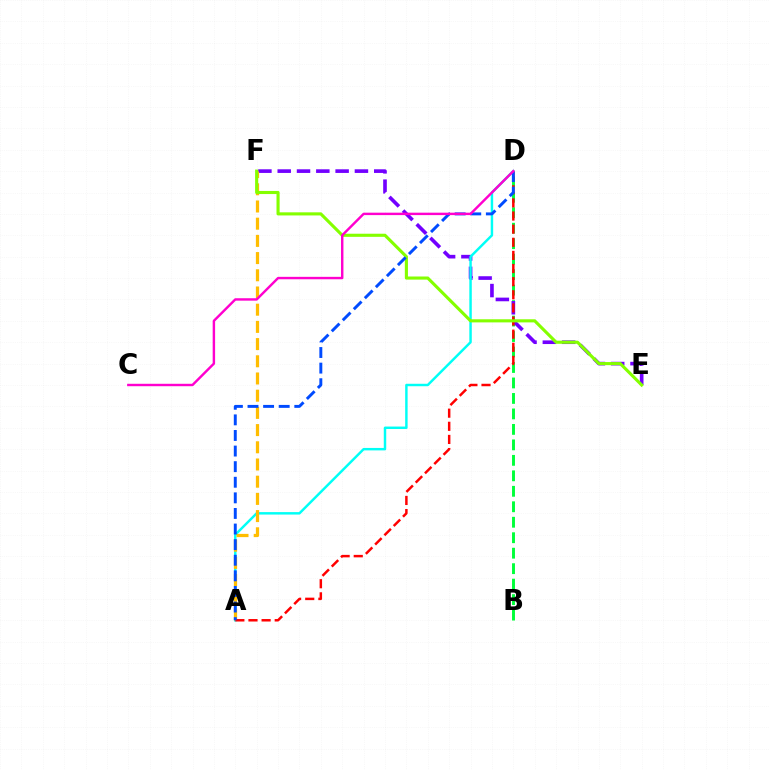{('B', 'D'): [{'color': '#00ff39', 'line_style': 'dashed', 'thickness': 2.1}], ('E', 'F'): [{'color': '#7200ff', 'line_style': 'dashed', 'thickness': 2.62}, {'color': '#84ff00', 'line_style': 'solid', 'thickness': 2.24}], ('A', 'D'): [{'color': '#00fff6', 'line_style': 'solid', 'thickness': 1.77}, {'color': '#ff0000', 'line_style': 'dashed', 'thickness': 1.78}, {'color': '#004bff', 'line_style': 'dashed', 'thickness': 2.12}], ('A', 'F'): [{'color': '#ffbd00', 'line_style': 'dashed', 'thickness': 2.34}], ('C', 'D'): [{'color': '#ff00cf', 'line_style': 'solid', 'thickness': 1.74}]}